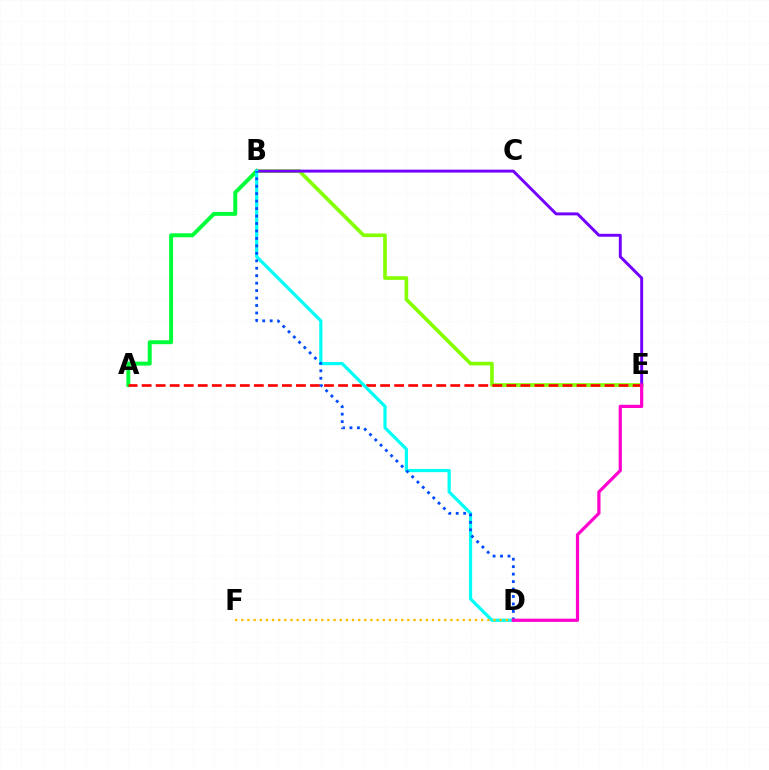{('B', 'E'): [{'color': '#84ff00', 'line_style': 'solid', 'thickness': 2.63}, {'color': '#7200ff', 'line_style': 'solid', 'thickness': 2.11}], ('A', 'B'): [{'color': '#00ff39', 'line_style': 'solid', 'thickness': 2.84}], ('A', 'E'): [{'color': '#ff0000', 'line_style': 'dashed', 'thickness': 1.91}], ('B', 'D'): [{'color': '#00fff6', 'line_style': 'solid', 'thickness': 2.3}, {'color': '#004bff', 'line_style': 'dotted', 'thickness': 2.03}], ('D', 'F'): [{'color': '#ffbd00', 'line_style': 'dotted', 'thickness': 1.67}], ('D', 'E'): [{'color': '#ff00cf', 'line_style': 'solid', 'thickness': 2.31}]}